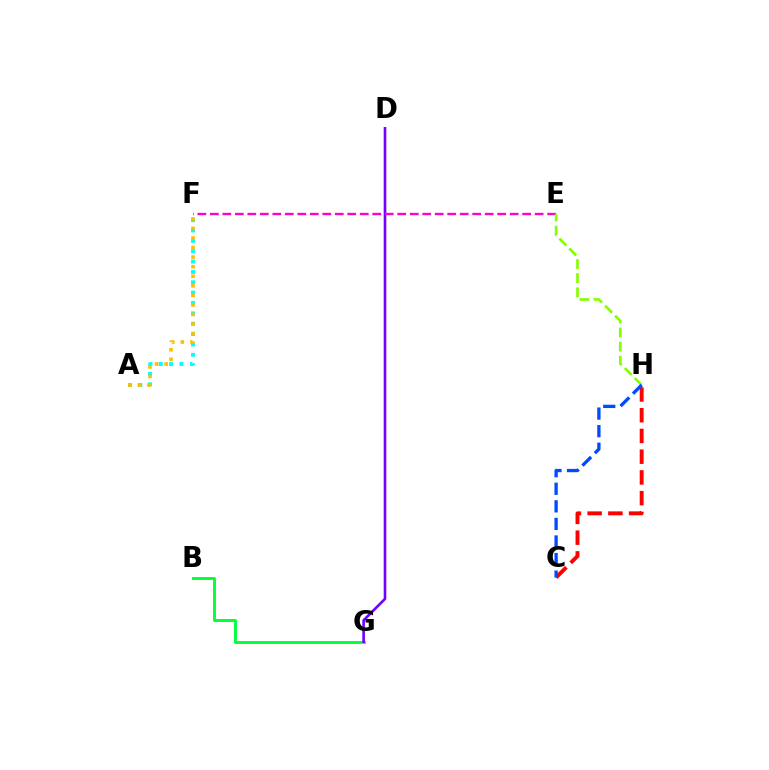{('A', 'F'): [{'color': '#00fff6', 'line_style': 'dotted', 'thickness': 2.81}, {'color': '#ffbd00', 'line_style': 'dotted', 'thickness': 2.6}], ('B', 'G'): [{'color': '#00ff39', 'line_style': 'solid', 'thickness': 2.09}], ('C', 'H'): [{'color': '#ff0000', 'line_style': 'dashed', 'thickness': 2.82}, {'color': '#004bff', 'line_style': 'dashed', 'thickness': 2.39}], ('D', 'G'): [{'color': '#7200ff', 'line_style': 'solid', 'thickness': 1.89}], ('E', 'F'): [{'color': '#ff00cf', 'line_style': 'dashed', 'thickness': 1.7}], ('E', 'H'): [{'color': '#84ff00', 'line_style': 'dashed', 'thickness': 1.92}]}